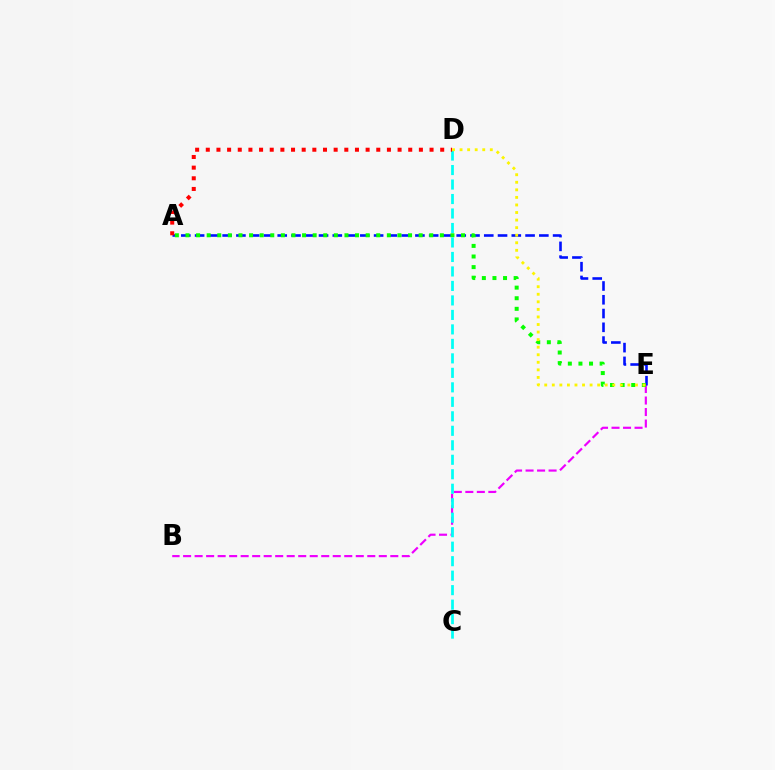{('B', 'E'): [{'color': '#ee00ff', 'line_style': 'dashed', 'thickness': 1.56}], ('A', 'E'): [{'color': '#0010ff', 'line_style': 'dashed', 'thickness': 1.87}, {'color': '#08ff00', 'line_style': 'dotted', 'thickness': 2.88}], ('C', 'D'): [{'color': '#00fff6', 'line_style': 'dashed', 'thickness': 1.97}], ('A', 'D'): [{'color': '#ff0000', 'line_style': 'dotted', 'thickness': 2.89}], ('D', 'E'): [{'color': '#fcf500', 'line_style': 'dotted', 'thickness': 2.05}]}